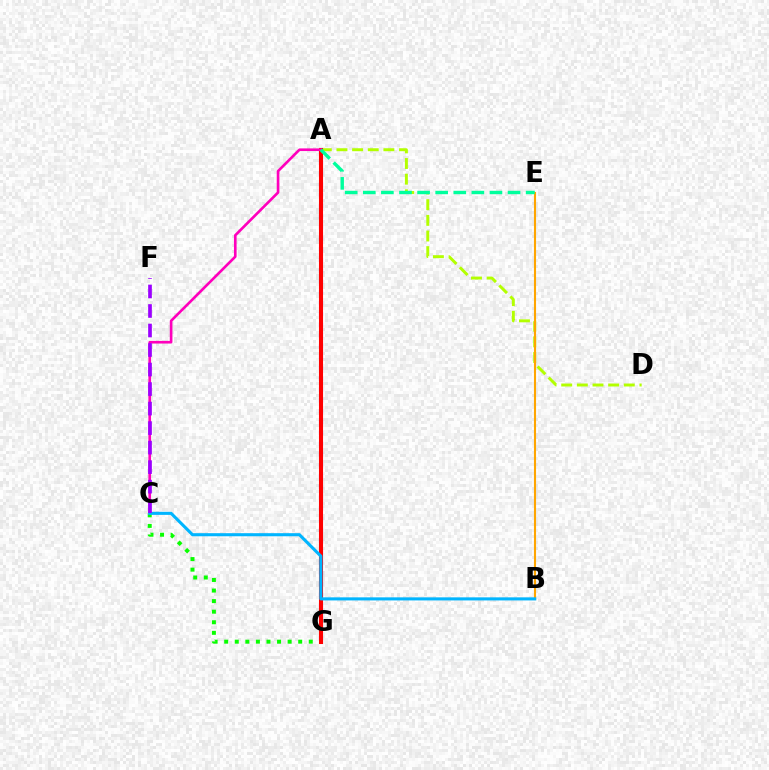{('C', 'G'): [{'color': '#08ff00', 'line_style': 'dotted', 'thickness': 2.87}], ('A', 'D'): [{'color': '#b3ff00', 'line_style': 'dashed', 'thickness': 2.13}], ('A', 'G'): [{'color': '#0010ff', 'line_style': 'dotted', 'thickness': 2.93}, {'color': '#ff0000', 'line_style': 'solid', 'thickness': 2.92}], ('B', 'E'): [{'color': '#ffa500', 'line_style': 'solid', 'thickness': 1.51}], ('A', 'C'): [{'color': '#ff00bd', 'line_style': 'solid', 'thickness': 1.9}], ('B', 'C'): [{'color': '#00b5ff', 'line_style': 'solid', 'thickness': 2.22}], ('C', 'F'): [{'color': '#9b00ff', 'line_style': 'dashed', 'thickness': 2.65}], ('A', 'E'): [{'color': '#00ff9d', 'line_style': 'dashed', 'thickness': 2.46}]}